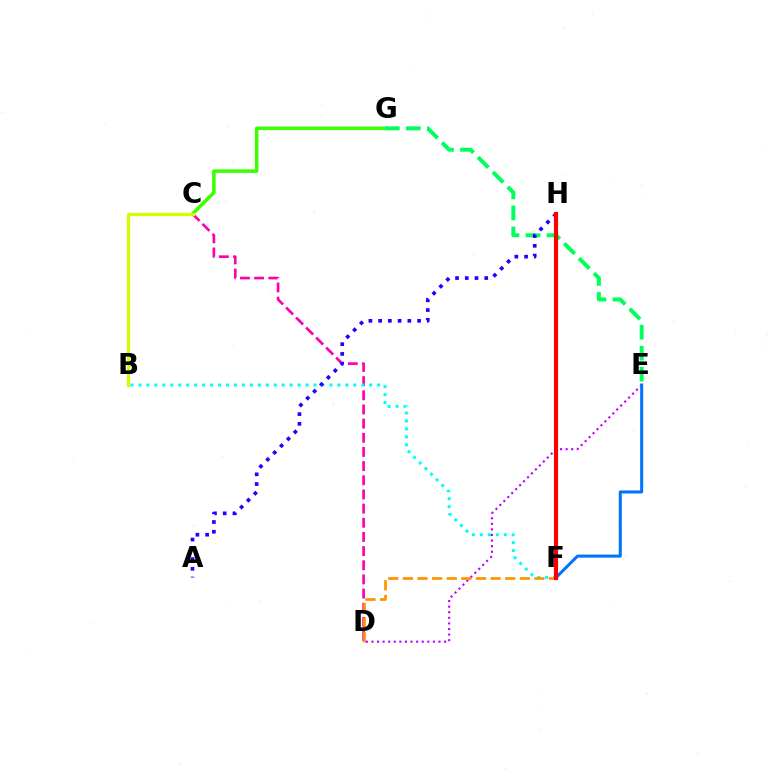{('C', 'D'): [{'color': '#ff00ac', 'line_style': 'dashed', 'thickness': 1.92}], ('C', 'G'): [{'color': '#3dff00', 'line_style': 'solid', 'thickness': 2.56}], ('B', 'F'): [{'color': '#00fff6', 'line_style': 'dotted', 'thickness': 2.16}], ('E', 'G'): [{'color': '#00ff5c', 'line_style': 'dashed', 'thickness': 2.85}], ('A', 'H'): [{'color': '#2500ff', 'line_style': 'dotted', 'thickness': 2.65}], ('D', 'E'): [{'color': '#b900ff', 'line_style': 'dotted', 'thickness': 1.52}], ('E', 'F'): [{'color': '#0074ff', 'line_style': 'solid', 'thickness': 2.18}], ('D', 'F'): [{'color': '#ff9400', 'line_style': 'dashed', 'thickness': 1.99}], ('B', 'C'): [{'color': '#d1ff00', 'line_style': 'solid', 'thickness': 2.31}], ('F', 'H'): [{'color': '#ff0000', 'line_style': 'solid', 'thickness': 2.99}]}